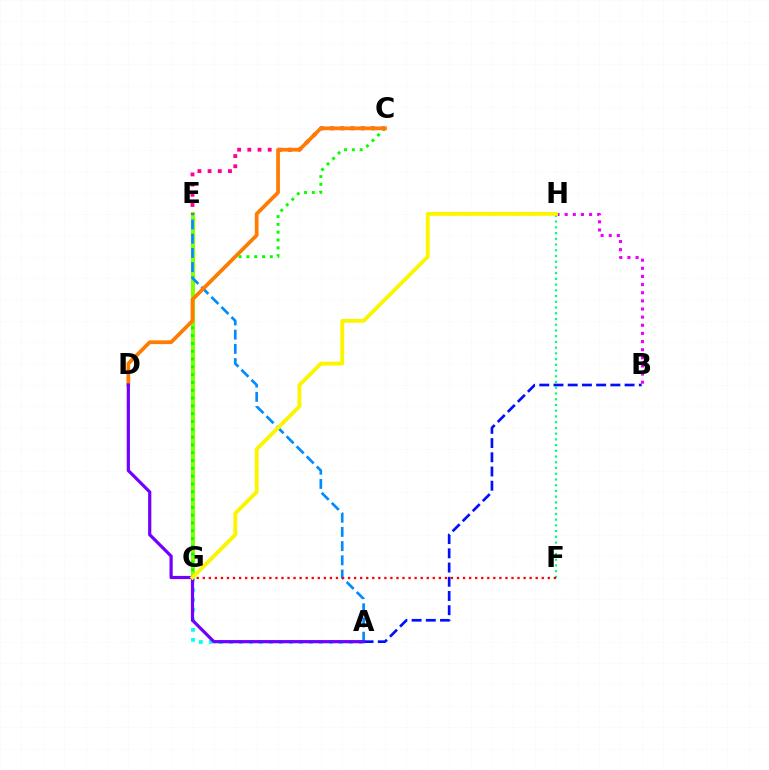{('E', 'G'): [{'color': '#84ff00', 'line_style': 'solid', 'thickness': 2.94}], ('C', 'G'): [{'color': '#08ff00', 'line_style': 'dotted', 'thickness': 2.12}], ('C', 'E'): [{'color': '#ff0094', 'line_style': 'dotted', 'thickness': 2.77}], ('A', 'E'): [{'color': '#008cff', 'line_style': 'dashed', 'thickness': 1.93}], ('A', 'G'): [{'color': '#00fff6', 'line_style': 'dotted', 'thickness': 2.72}], ('C', 'D'): [{'color': '#ff7c00', 'line_style': 'solid', 'thickness': 2.68}], ('F', 'H'): [{'color': '#00ff74', 'line_style': 'dotted', 'thickness': 1.56}], ('B', 'H'): [{'color': '#ee00ff', 'line_style': 'dotted', 'thickness': 2.21}], ('F', 'G'): [{'color': '#ff0000', 'line_style': 'dotted', 'thickness': 1.64}], ('A', 'B'): [{'color': '#0010ff', 'line_style': 'dashed', 'thickness': 1.93}], ('A', 'D'): [{'color': '#7200ff', 'line_style': 'solid', 'thickness': 2.3}], ('G', 'H'): [{'color': '#fcf500', 'line_style': 'solid', 'thickness': 2.78}]}